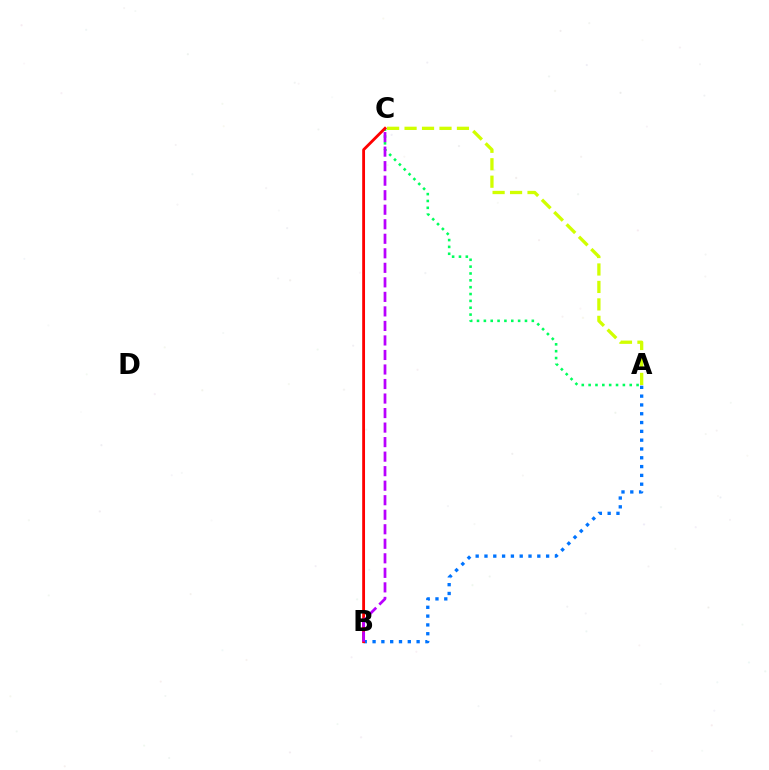{('A', 'C'): [{'color': '#d1ff00', 'line_style': 'dashed', 'thickness': 2.37}, {'color': '#00ff5c', 'line_style': 'dotted', 'thickness': 1.86}], ('A', 'B'): [{'color': '#0074ff', 'line_style': 'dotted', 'thickness': 2.39}], ('B', 'C'): [{'color': '#ff0000', 'line_style': 'solid', 'thickness': 2.04}, {'color': '#b900ff', 'line_style': 'dashed', 'thickness': 1.97}]}